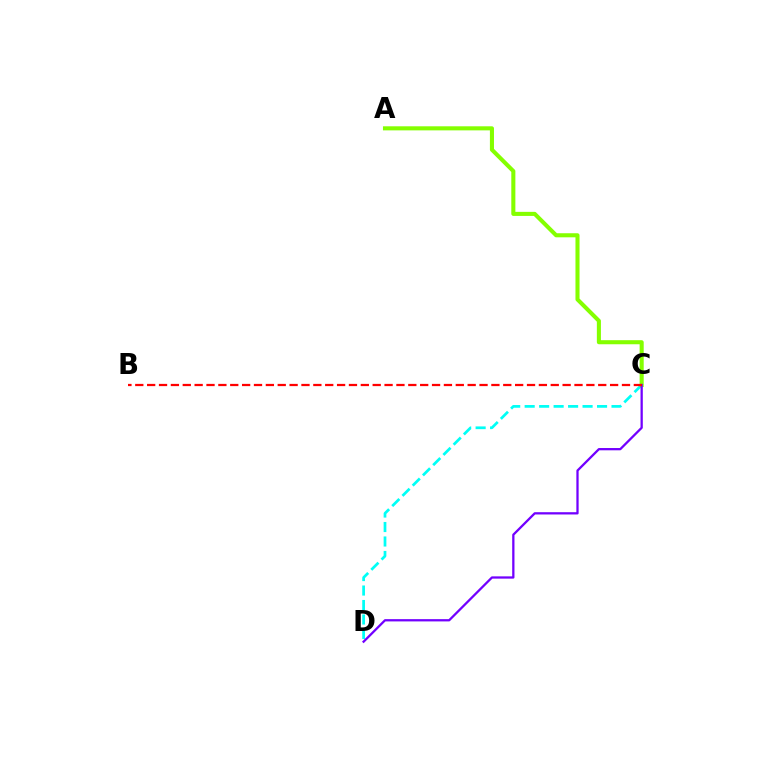{('C', 'D'): [{'color': '#00fff6', 'line_style': 'dashed', 'thickness': 1.97}, {'color': '#7200ff', 'line_style': 'solid', 'thickness': 1.64}], ('A', 'C'): [{'color': '#84ff00', 'line_style': 'solid', 'thickness': 2.93}], ('B', 'C'): [{'color': '#ff0000', 'line_style': 'dashed', 'thickness': 1.61}]}